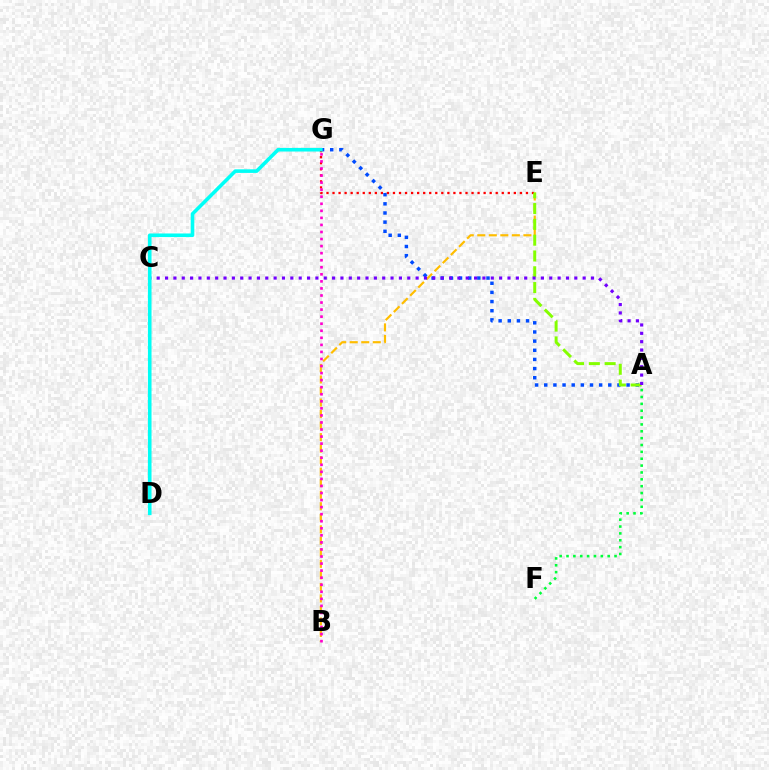{('B', 'E'): [{'color': '#ffbd00', 'line_style': 'dashed', 'thickness': 1.57}], ('A', 'F'): [{'color': '#00ff39', 'line_style': 'dotted', 'thickness': 1.86}], ('A', 'G'): [{'color': '#004bff', 'line_style': 'dotted', 'thickness': 2.49}], ('E', 'G'): [{'color': '#ff0000', 'line_style': 'dotted', 'thickness': 1.64}], ('A', 'E'): [{'color': '#84ff00', 'line_style': 'dashed', 'thickness': 2.15}], ('B', 'G'): [{'color': '#ff00cf', 'line_style': 'dotted', 'thickness': 1.92}], ('A', 'C'): [{'color': '#7200ff', 'line_style': 'dotted', 'thickness': 2.27}], ('D', 'G'): [{'color': '#00fff6', 'line_style': 'solid', 'thickness': 2.59}]}